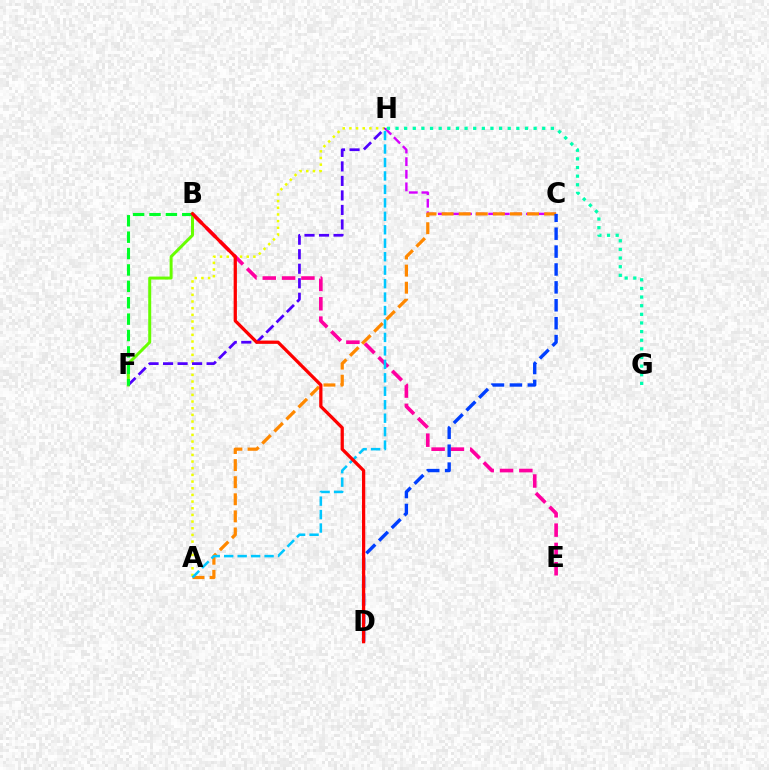{('C', 'H'): [{'color': '#d600ff', 'line_style': 'dashed', 'thickness': 1.71}], ('G', 'H'): [{'color': '#00ffaf', 'line_style': 'dotted', 'thickness': 2.34}], ('B', 'E'): [{'color': '#ff00a0', 'line_style': 'dashed', 'thickness': 2.62}], ('A', 'C'): [{'color': '#ff8800', 'line_style': 'dashed', 'thickness': 2.32}], ('B', 'F'): [{'color': '#66ff00', 'line_style': 'solid', 'thickness': 2.15}, {'color': '#00ff27', 'line_style': 'dashed', 'thickness': 2.23}], ('A', 'H'): [{'color': '#eeff00', 'line_style': 'dotted', 'thickness': 1.81}, {'color': '#00c7ff', 'line_style': 'dashed', 'thickness': 1.83}], ('C', 'D'): [{'color': '#003fff', 'line_style': 'dashed', 'thickness': 2.43}], ('F', 'H'): [{'color': '#4f00ff', 'line_style': 'dashed', 'thickness': 1.97}], ('B', 'D'): [{'color': '#ff0000', 'line_style': 'solid', 'thickness': 2.35}]}